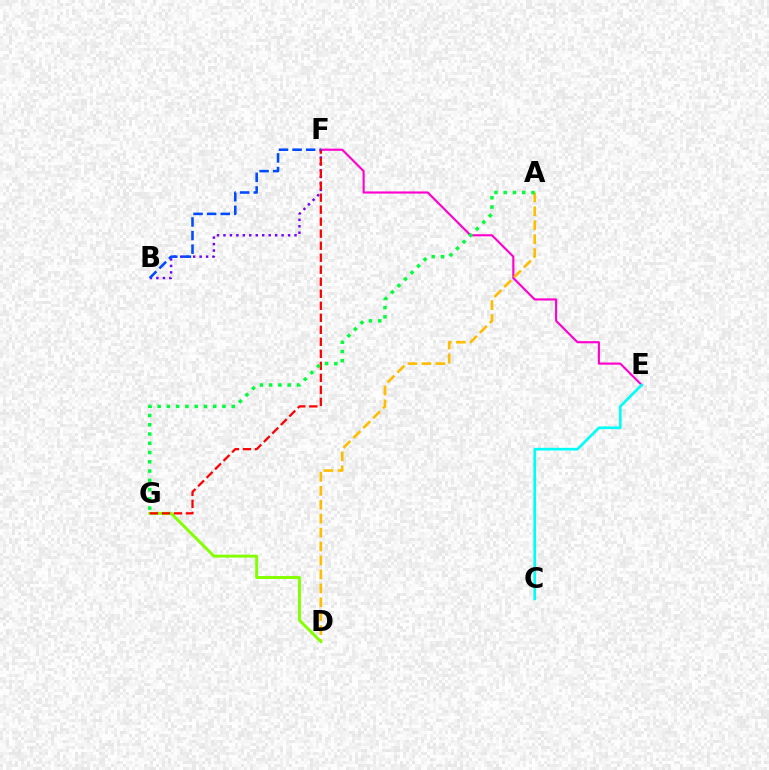{('E', 'F'): [{'color': '#ff00cf', 'line_style': 'solid', 'thickness': 1.54}], ('B', 'F'): [{'color': '#7200ff', 'line_style': 'dotted', 'thickness': 1.76}, {'color': '#004bff', 'line_style': 'dashed', 'thickness': 1.85}], ('A', 'D'): [{'color': '#ffbd00', 'line_style': 'dashed', 'thickness': 1.89}], ('D', 'G'): [{'color': '#84ff00', 'line_style': 'solid', 'thickness': 2.12}], ('F', 'G'): [{'color': '#ff0000', 'line_style': 'dashed', 'thickness': 1.63}], ('A', 'G'): [{'color': '#00ff39', 'line_style': 'dotted', 'thickness': 2.52}], ('C', 'E'): [{'color': '#00fff6', 'line_style': 'solid', 'thickness': 1.91}]}